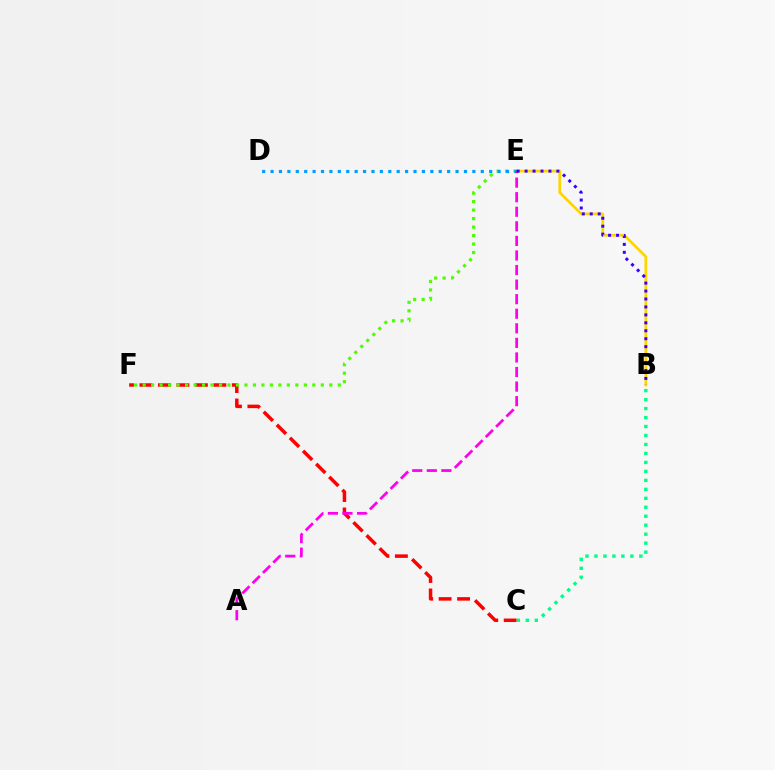{('C', 'F'): [{'color': '#ff0000', 'line_style': 'dashed', 'thickness': 2.51}], ('E', 'F'): [{'color': '#4fff00', 'line_style': 'dotted', 'thickness': 2.31}], ('B', 'E'): [{'color': '#ffd500', 'line_style': 'solid', 'thickness': 1.95}, {'color': '#3700ff', 'line_style': 'dotted', 'thickness': 2.16}], ('D', 'E'): [{'color': '#009eff', 'line_style': 'dotted', 'thickness': 2.28}], ('A', 'E'): [{'color': '#ff00ed', 'line_style': 'dashed', 'thickness': 1.98}], ('B', 'C'): [{'color': '#00ff86', 'line_style': 'dotted', 'thickness': 2.44}]}